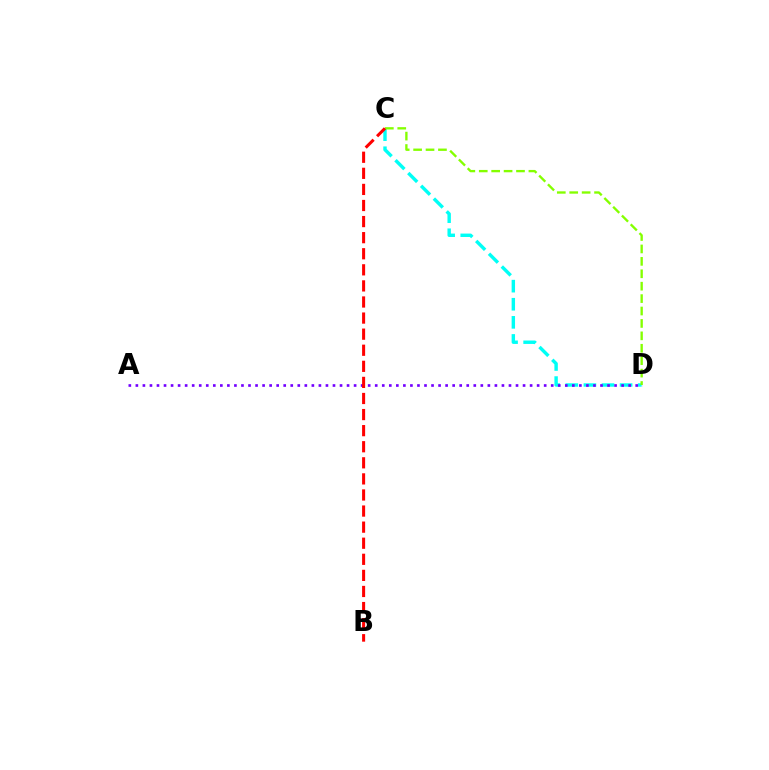{('C', 'D'): [{'color': '#00fff6', 'line_style': 'dashed', 'thickness': 2.46}, {'color': '#84ff00', 'line_style': 'dashed', 'thickness': 1.69}], ('A', 'D'): [{'color': '#7200ff', 'line_style': 'dotted', 'thickness': 1.91}], ('B', 'C'): [{'color': '#ff0000', 'line_style': 'dashed', 'thickness': 2.18}]}